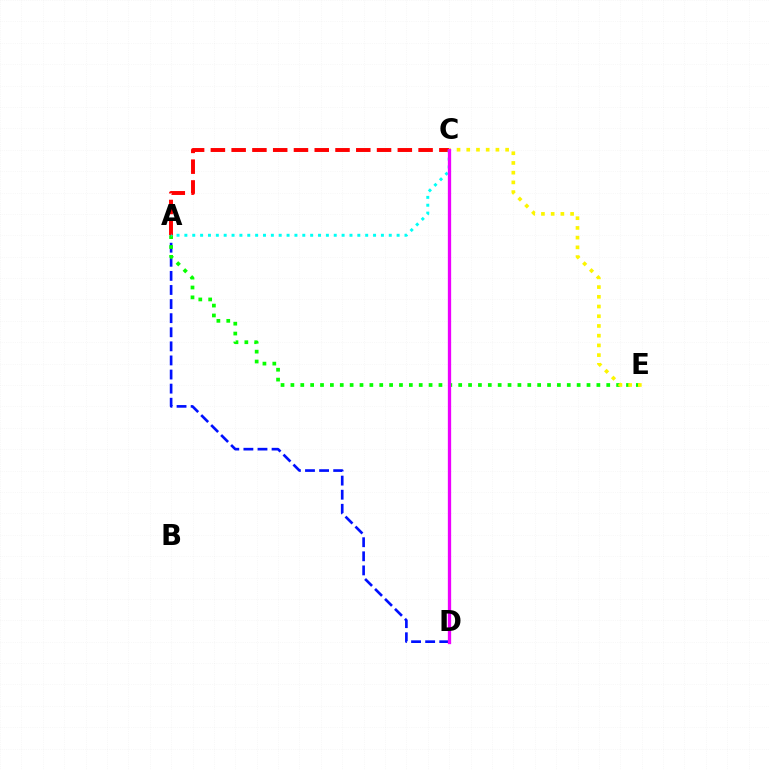{('A', 'C'): [{'color': '#ff0000', 'line_style': 'dashed', 'thickness': 2.82}, {'color': '#00fff6', 'line_style': 'dotted', 'thickness': 2.14}], ('A', 'D'): [{'color': '#0010ff', 'line_style': 'dashed', 'thickness': 1.91}], ('A', 'E'): [{'color': '#08ff00', 'line_style': 'dotted', 'thickness': 2.68}], ('C', 'E'): [{'color': '#fcf500', 'line_style': 'dotted', 'thickness': 2.64}], ('C', 'D'): [{'color': '#ee00ff', 'line_style': 'solid', 'thickness': 2.37}]}